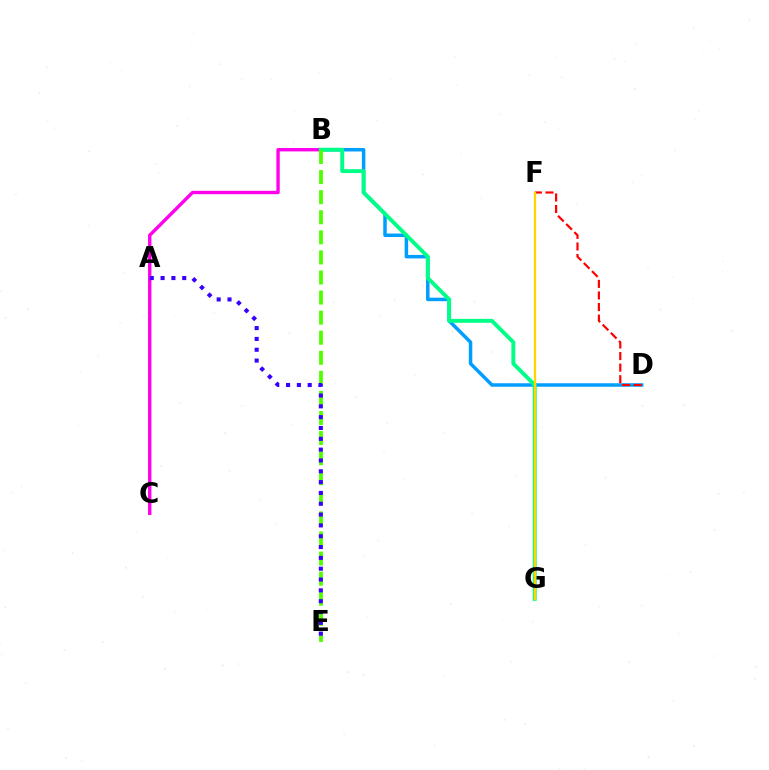{('B', 'D'): [{'color': '#009eff', 'line_style': 'solid', 'thickness': 2.52}], ('B', 'C'): [{'color': '#ff00ed', 'line_style': 'solid', 'thickness': 2.43}], ('B', 'G'): [{'color': '#00ff86', 'line_style': 'solid', 'thickness': 2.81}], ('D', 'F'): [{'color': '#ff0000', 'line_style': 'dashed', 'thickness': 1.57}], ('B', 'E'): [{'color': '#4fff00', 'line_style': 'dashed', 'thickness': 2.73}], ('F', 'G'): [{'color': '#ffd500', 'line_style': 'solid', 'thickness': 1.65}], ('A', 'E'): [{'color': '#3700ff', 'line_style': 'dotted', 'thickness': 2.94}]}